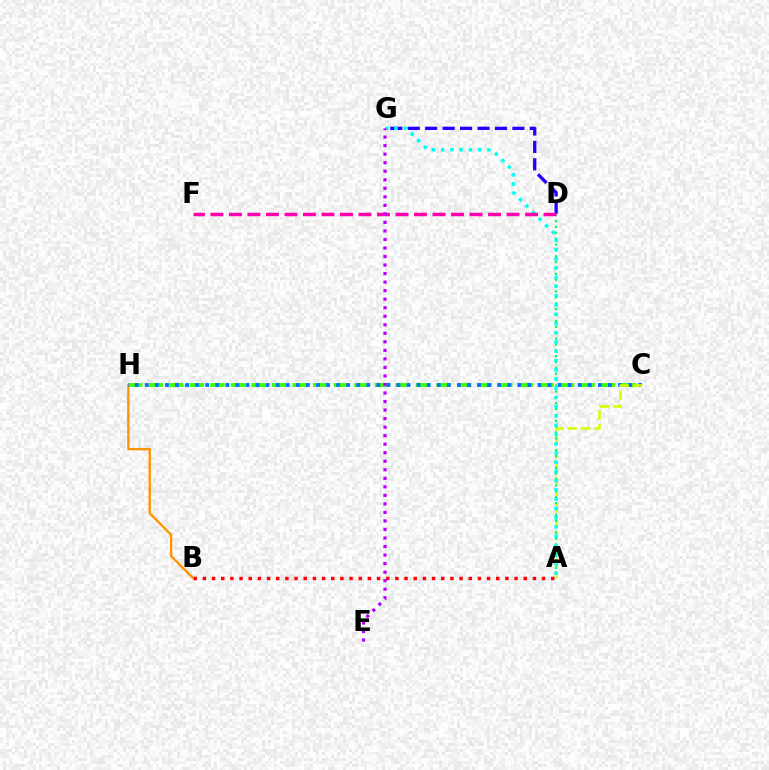{('D', 'G'): [{'color': '#2500ff', 'line_style': 'dashed', 'thickness': 2.37}], ('C', 'H'): [{'color': '#3dff00', 'line_style': 'dashed', 'thickness': 2.79}, {'color': '#0074ff', 'line_style': 'dotted', 'thickness': 2.74}], ('B', 'H'): [{'color': '#ff9400', 'line_style': 'solid', 'thickness': 1.69}], ('A', 'C'): [{'color': '#d1ff00', 'line_style': 'dashed', 'thickness': 1.85}], ('A', 'D'): [{'color': '#00ff5c', 'line_style': 'dotted', 'thickness': 1.6}], ('A', 'G'): [{'color': '#00fff6', 'line_style': 'dotted', 'thickness': 2.51}], ('D', 'F'): [{'color': '#ff00ac', 'line_style': 'dashed', 'thickness': 2.51}], ('A', 'B'): [{'color': '#ff0000', 'line_style': 'dotted', 'thickness': 2.49}], ('E', 'G'): [{'color': '#b900ff', 'line_style': 'dotted', 'thickness': 2.32}]}